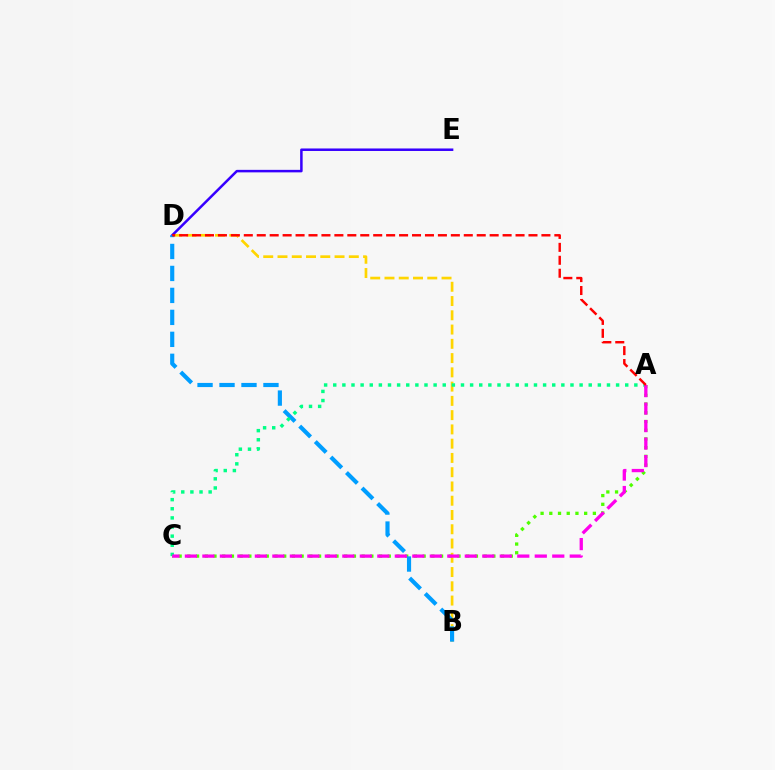{('B', 'D'): [{'color': '#ffd500', 'line_style': 'dashed', 'thickness': 1.94}, {'color': '#009eff', 'line_style': 'dashed', 'thickness': 2.98}], ('D', 'E'): [{'color': '#3700ff', 'line_style': 'solid', 'thickness': 1.81}], ('A', 'C'): [{'color': '#4fff00', 'line_style': 'dotted', 'thickness': 2.37}, {'color': '#00ff86', 'line_style': 'dotted', 'thickness': 2.48}, {'color': '#ff00ed', 'line_style': 'dashed', 'thickness': 2.38}], ('A', 'D'): [{'color': '#ff0000', 'line_style': 'dashed', 'thickness': 1.76}]}